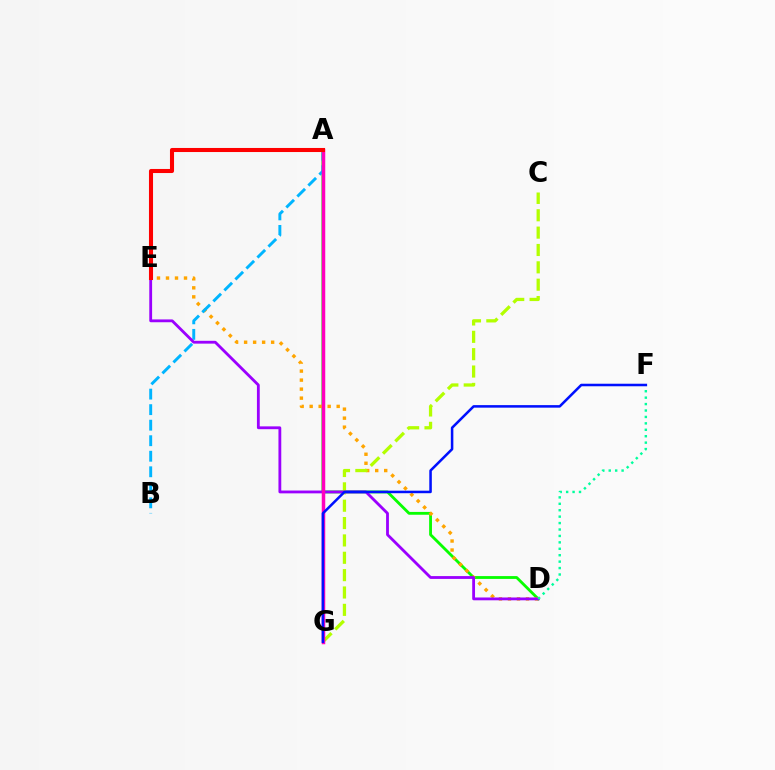{('A', 'D'): [{'color': '#08ff00', 'line_style': 'solid', 'thickness': 2.04}], ('D', 'E'): [{'color': '#ffa500', 'line_style': 'dotted', 'thickness': 2.45}, {'color': '#9b00ff', 'line_style': 'solid', 'thickness': 2.03}], ('A', 'B'): [{'color': '#00b5ff', 'line_style': 'dashed', 'thickness': 2.11}], ('C', 'G'): [{'color': '#b3ff00', 'line_style': 'dashed', 'thickness': 2.36}], ('A', 'G'): [{'color': '#ff00bd', 'line_style': 'solid', 'thickness': 2.51}], ('D', 'F'): [{'color': '#00ff9d', 'line_style': 'dotted', 'thickness': 1.75}], ('A', 'E'): [{'color': '#ff0000', 'line_style': 'solid', 'thickness': 2.93}], ('F', 'G'): [{'color': '#0010ff', 'line_style': 'solid', 'thickness': 1.83}]}